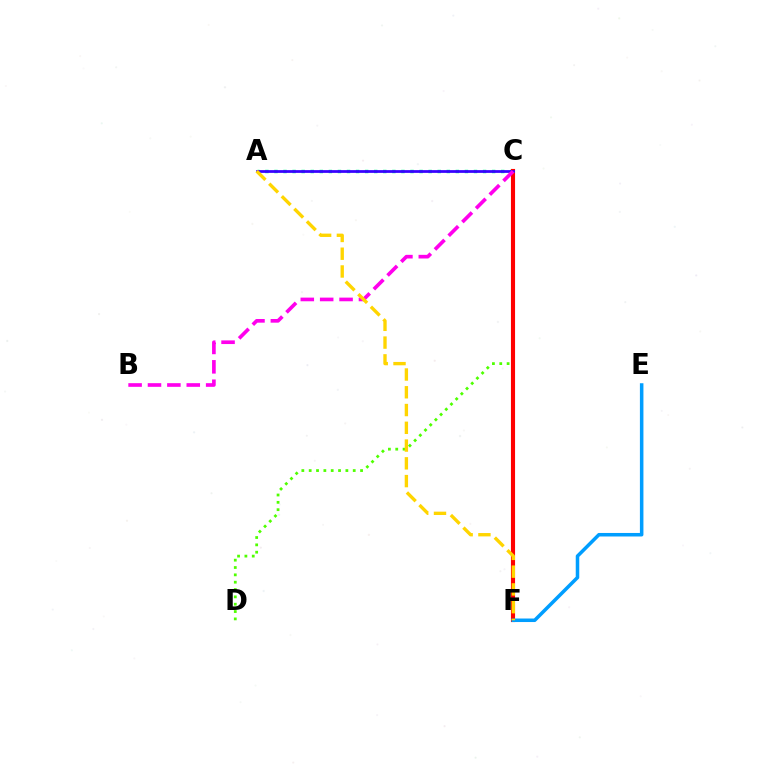{('C', 'D'): [{'color': '#4fff00', 'line_style': 'dotted', 'thickness': 1.99}], ('A', 'C'): [{'color': '#00ff86', 'line_style': 'dotted', 'thickness': 2.46}, {'color': '#3700ff', 'line_style': 'solid', 'thickness': 1.98}], ('C', 'F'): [{'color': '#ff0000', 'line_style': 'solid', 'thickness': 2.97}], ('E', 'F'): [{'color': '#009eff', 'line_style': 'solid', 'thickness': 2.54}], ('B', 'C'): [{'color': '#ff00ed', 'line_style': 'dashed', 'thickness': 2.63}], ('A', 'F'): [{'color': '#ffd500', 'line_style': 'dashed', 'thickness': 2.41}]}